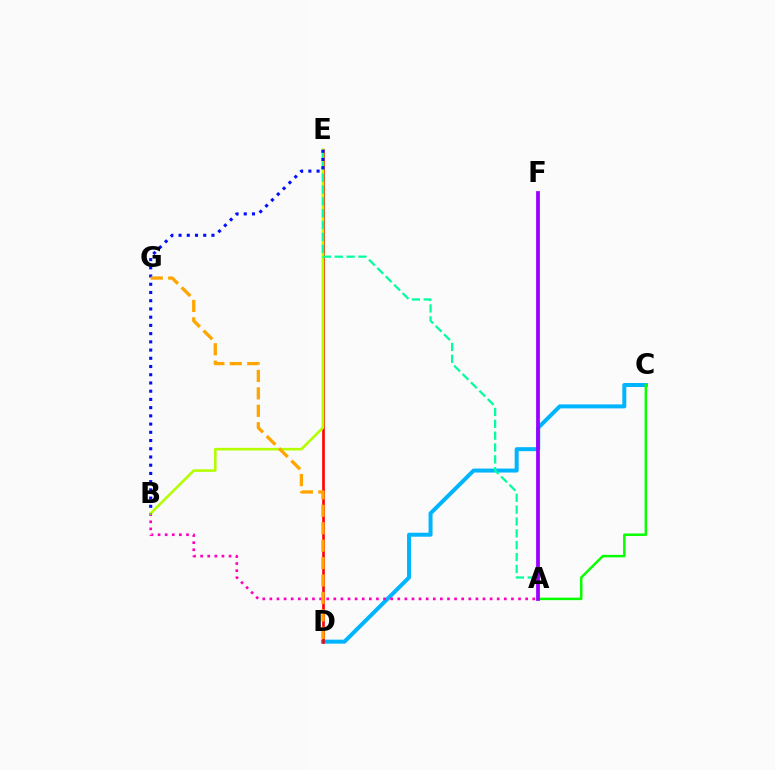{('C', 'D'): [{'color': '#00b5ff', 'line_style': 'solid', 'thickness': 2.87}], ('D', 'E'): [{'color': '#ff0000', 'line_style': 'solid', 'thickness': 1.89}], ('A', 'B'): [{'color': '#ff00bd', 'line_style': 'dotted', 'thickness': 1.93}], ('B', 'E'): [{'color': '#b3ff00', 'line_style': 'solid', 'thickness': 1.86}, {'color': '#0010ff', 'line_style': 'dotted', 'thickness': 2.23}], ('A', 'C'): [{'color': '#08ff00', 'line_style': 'solid', 'thickness': 1.78}], ('A', 'E'): [{'color': '#00ff9d', 'line_style': 'dashed', 'thickness': 1.61}], ('A', 'F'): [{'color': '#9b00ff', 'line_style': 'solid', 'thickness': 2.71}], ('D', 'G'): [{'color': '#ffa500', 'line_style': 'dashed', 'thickness': 2.37}]}